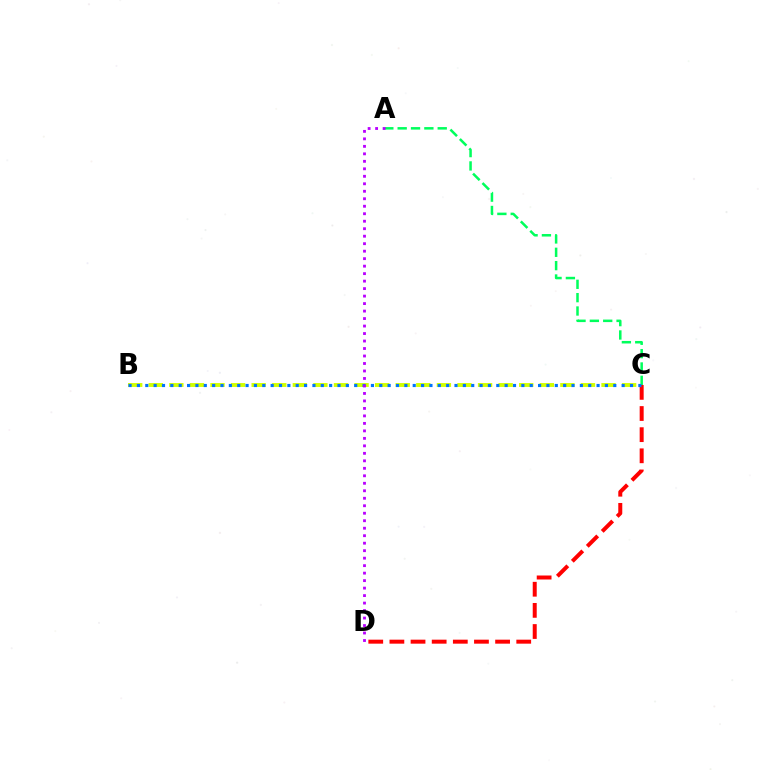{('C', 'D'): [{'color': '#ff0000', 'line_style': 'dashed', 'thickness': 2.87}], ('B', 'C'): [{'color': '#d1ff00', 'line_style': 'dashed', 'thickness': 2.8}, {'color': '#0074ff', 'line_style': 'dotted', 'thickness': 2.27}], ('A', 'C'): [{'color': '#00ff5c', 'line_style': 'dashed', 'thickness': 1.81}], ('A', 'D'): [{'color': '#b900ff', 'line_style': 'dotted', 'thickness': 2.03}]}